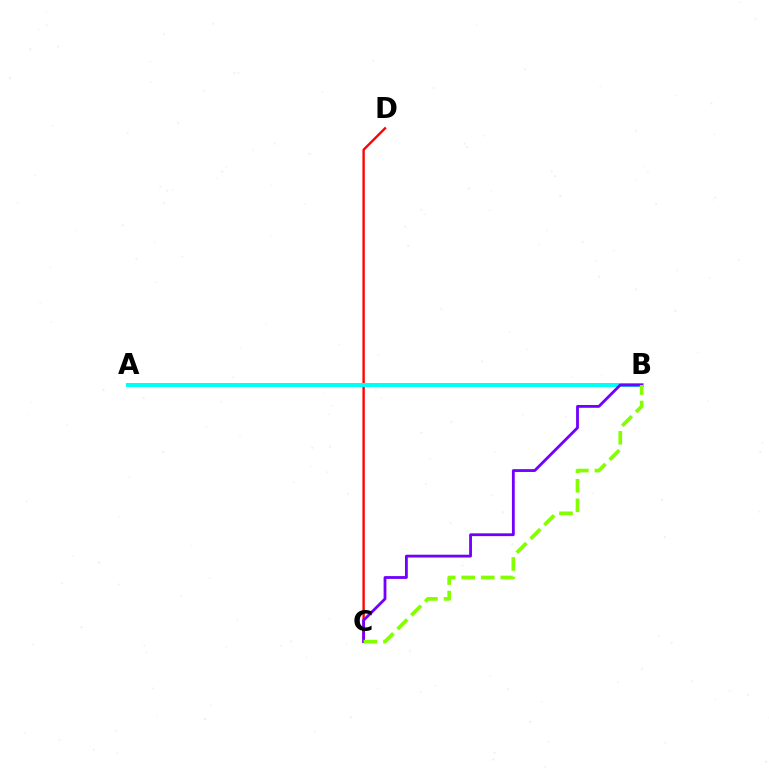{('C', 'D'): [{'color': '#ff0000', 'line_style': 'solid', 'thickness': 1.7}], ('A', 'B'): [{'color': '#00fff6', 'line_style': 'solid', 'thickness': 2.89}], ('B', 'C'): [{'color': '#7200ff', 'line_style': 'solid', 'thickness': 2.02}, {'color': '#84ff00', 'line_style': 'dashed', 'thickness': 2.66}]}